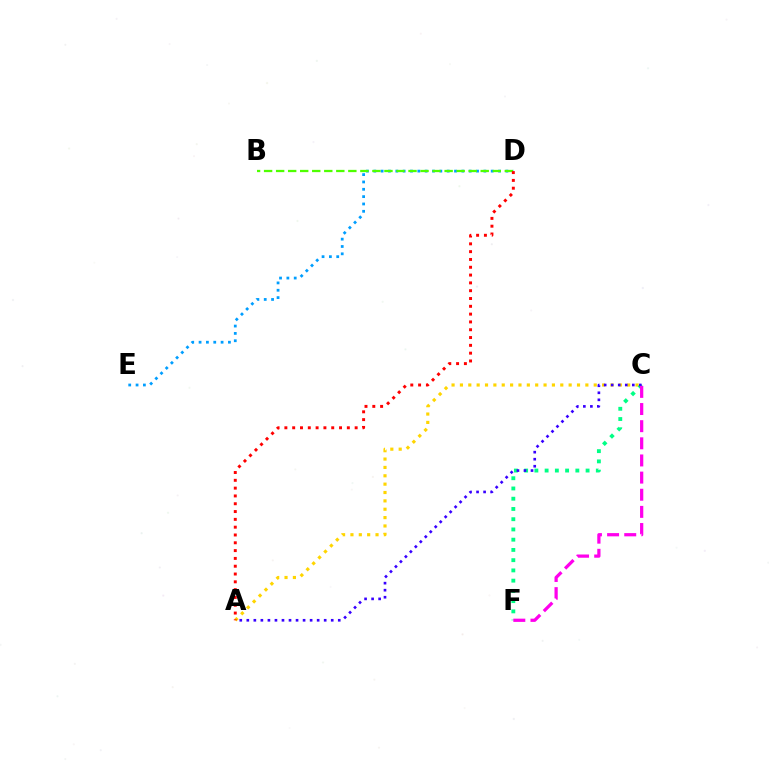{('A', 'C'): [{'color': '#ffd500', 'line_style': 'dotted', 'thickness': 2.27}, {'color': '#3700ff', 'line_style': 'dotted', 'thickness': 1.91}], ('D', 'E'): [{'color': '#009eff', 'line_style': 'dotted', 'thickness': 1.99}], ('C', 'F'): [{'color': '#00ff86', 'line_style': 'dotted', 'thickness': 2.78}, {'color': '#ff00ed', 'line_style': 'dashed', 'thickness': 2.33}], ('B', 'D'): [{'color': '#4fff00', 'line_style': 'dashed', 'thickness': 1.63}], ('A', 'D'): [{'color': '#ff0000', 'line_style': 'dotted', 'thickness': 2.12}]}